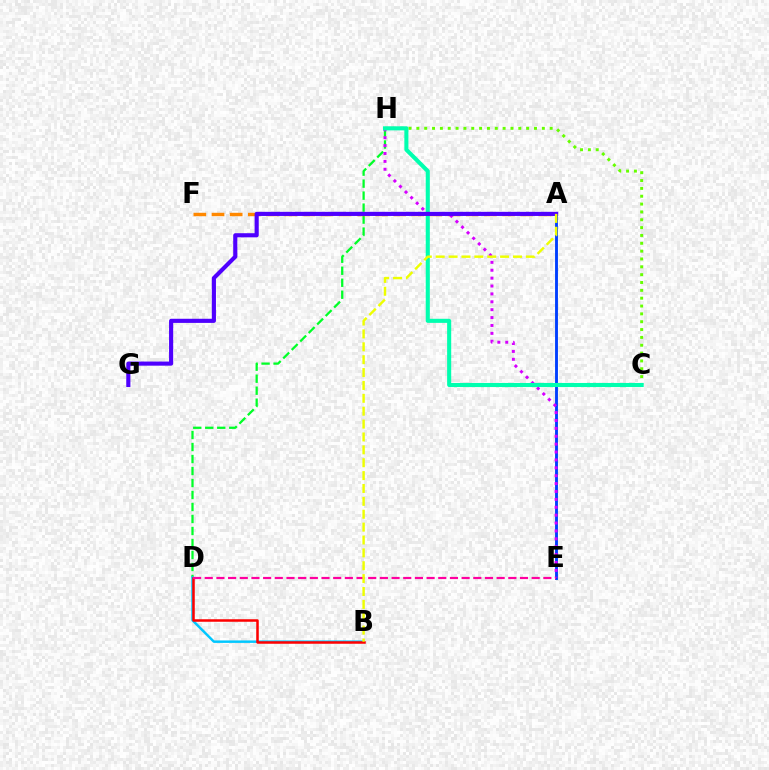{('D', 'H'): [{'color': '#00ff27', 'line_style': 'dashed', 'thickness': 1.63}], ('A', 'E'): [{'color': '#003fff', 'line_style': 'solid', 'thickness': 2.07}], ('C', 'H'): [{'color': '#66ff00', 'line_style': 'dotted', 'thickness': 2.13}, {'color': '#00ffaf', 'line_style': 'solid', 'thickness': 2.93}], ('B', 'D'): [{'color': '#00c7ff', 'line_style': 'solid', 'thickness': 1.78}, {'color': '#ff0000', 'line_style': 'solid', 'thickness': 1.81}], ('D', 'E'): [{'color': '#ff00a0', 'line_style': 'dashed', 'thickness': 1.59}], ('A', 'F'): [{'color': '#ff8800', 'line_style': 'dashed', 'thickness': 2.47}], ('E', 'H'): [{'color': '#d600ff', 'line_style': 'dotted', 'thickness': 2.14}], ('A', 'G'): [{'color': '#4f00ff', 'line_style': 'solid', 'thickness': 2.97}], ('A', 'B'): [{'color': '#eeff00', 'line_style': 'dashed', 'thickness': 1.75}]}